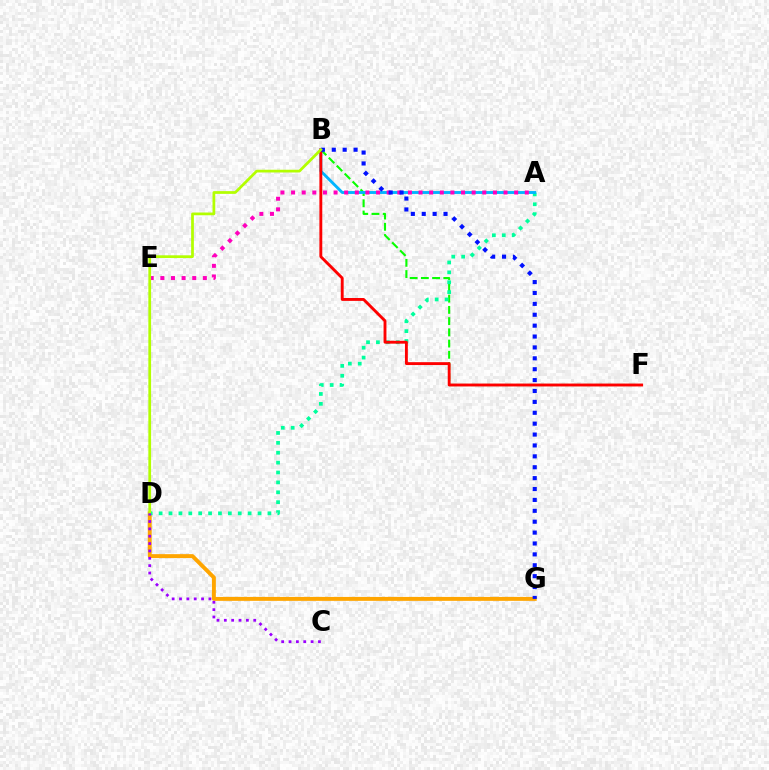{('D', 'G'): [{'color': '#ffa500', 'line_style': 'solid', 'thickness': 2.82}], ('B', 'F'): [{'color': '#08ff00', 'line_style': 'dashed', 'thickness': 1.53}, {'color': '#ff0000', 'line_style': 'solid', 'thickness': 2.07}], ('A', 'D'): [{'color': '#00ff9d', 'line_style': 'dotted', 'thickness': 2.69}], ('A', 'B'): [{'color': '#00b5ff', 'line_style': 'solid', 'thickness': 2.07}], ('A', 'E'): [{'color': '#ff00bd', 'line_style': 'dotted', 'thickness': 2.89}], ('B', 'G'): [{'color': '#0010ff', 'line_style': 'dotted', 'thickness': 2.96}], ('B', 'D'): [{'color': '#b3ff00', 'line_style': 'solid', 'thickness': 1.97}], ('C', 'D'): [{'color': '#9b00ff', 'line_style': 'dotted', 'thickness': 2.0}]}